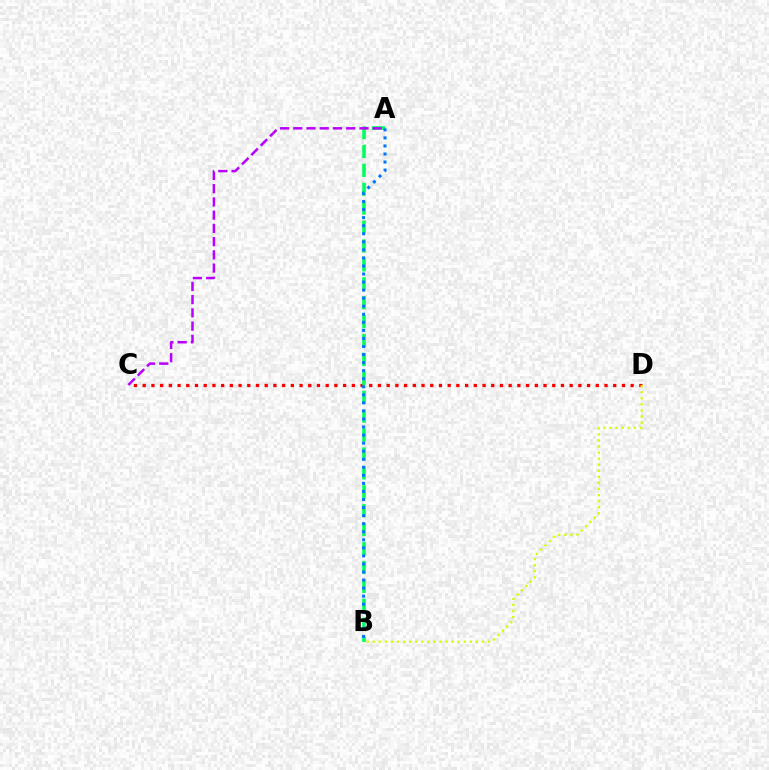{('C', 'D'): [{'color': '#ff0000', 'line_style': 'dotted', 'thickness': 2.37}], ('A', 'B'): [{'color': '#00ff5c', 'line_style': 'dashed', 'thickness': 2.57}, {'color': '#0074ff', 'line_style': 'dotted', 'thickness': 2.19}], ('B', 'D'): [{'color': '#d1ff00', 'line_style': 'dotted', 'thickness': 1.65}], ('A', 'C'): [{'color': '#b900ff', 'line_style': 'dashed', 'thickness': 1.8}]}